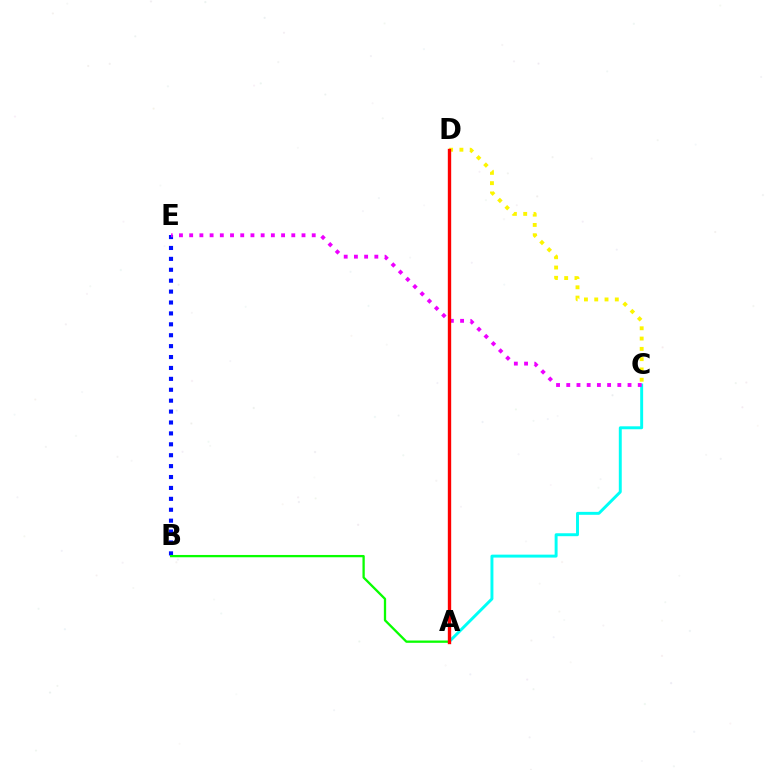{('A', 'C'): [{'color': '#00fff6', 'line_style': 'solid', 'thickness': 2.11}], ('B', 'E'): [{'color': '#0010ff', 'line_style': 'dotted', 'thickness': 2.96}], ('C', 'D'): [{'color': '#fcf500', 'line_style': 'dotted', 'thickness': 2.8}], ('C', 'E'): [{'color': '#ee00ff', 'line_style': 'dotted', 'thickness': 2.77}], ('A', 'B'): [{'color': '#08ff00', 'line_style': 'solid', 'thickness': 1.65}], ('A', 'D'): [{'color': '#ff0000', 'line_style': 'solid', 'thickness': 2.42}]}